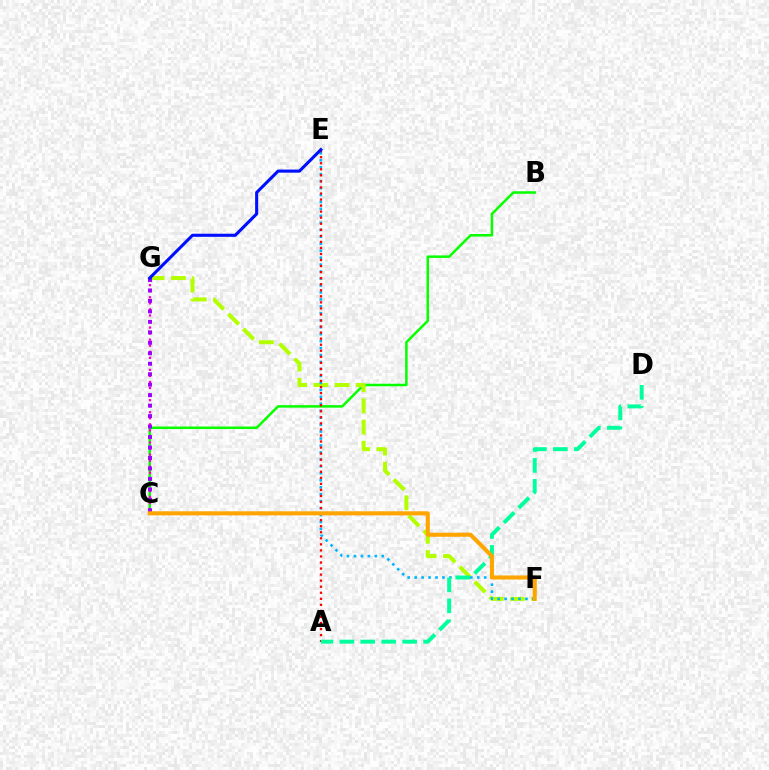{('B', 'C'): [{'color': '#08ff00', 'line_style': 'solid', 'thickness': 1.81}], ('F', 'G'): [{'color': '#b3ff00', 'line_style': 'dashed', 'thickness': 2.88}], ('E', 'F'): [{'color': '#00b5ff', 'line_style': 'dotted', 'thickness': 1.89}], ('A', 'E'): [{'color': '#ff0000', 'line_style': 'dotted', 'thickness': 1.64}], ('C', 'G'): [{'color': '#ff00bd', 'line_style': 'dotted', 'thickness': 1.64}, {'color': '#9b00ff', 'line_style': 'dotted', 'thickness': 2.84}], ('E', 'G'): [{'color': '#0010ff', 'line_style': 'solid', 'thickness': 2.23}], ('A', 'D'): [{'color': '#00ff9d', 'line_style': 'dashed', 'thickness': 2.84}], ('C', 'F'): [{'color': '#ffa500', 'line_style': 'solid', 'thickness': 2.95}]}